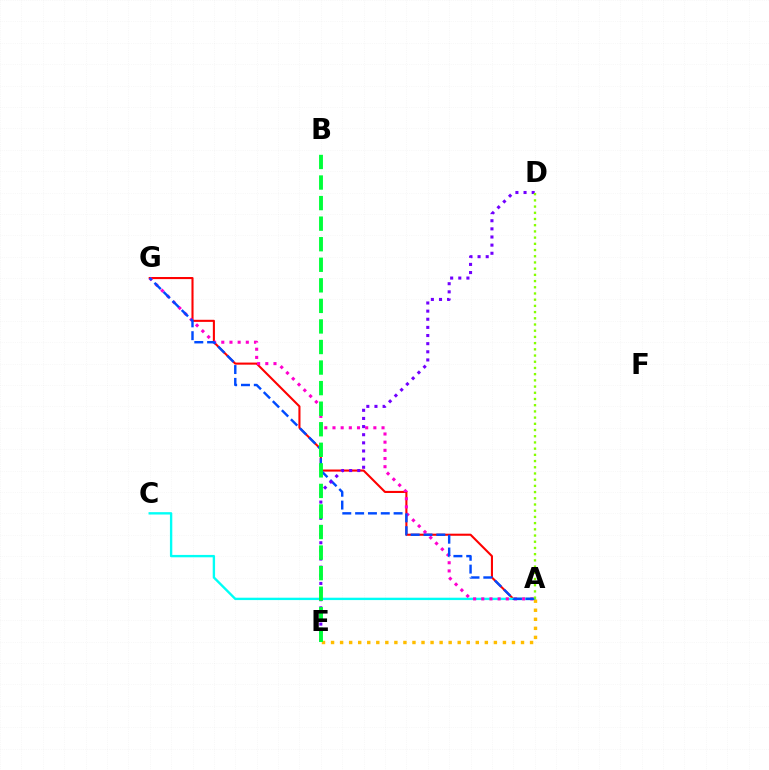{('A', 'G'): [{'color': '#ff0000', 'line_style': 'solid', 'thickness': 1.5}, {'color': '#ff00cf', 'line_style': 'dotted', 'thickness': 2.22}, {'color': '#004bff', 'line_style': 'dashed', 'thickness': 1.74}], ('A', 'C'): [{'color': '#00fff6', 'line_style': 'solid', 'thickness': 1.71}], ('D', 'E'): [{'color': '#7200ff', 'line_style': 'dotted', 'thickness': 2.21}], ('A', 'E'): [{'color': '#ffbd00', 'line_style': 'dotted', 'thickness': 2.46}], ('B', 'E'): [{'color': '#00ff39', 'line_style': 'dashed', 'thickness': 2.79}], ('A', 'D'): [{'color': '#84ff00', 'line_style': 'dotted', 'thickness': 1.69}]}